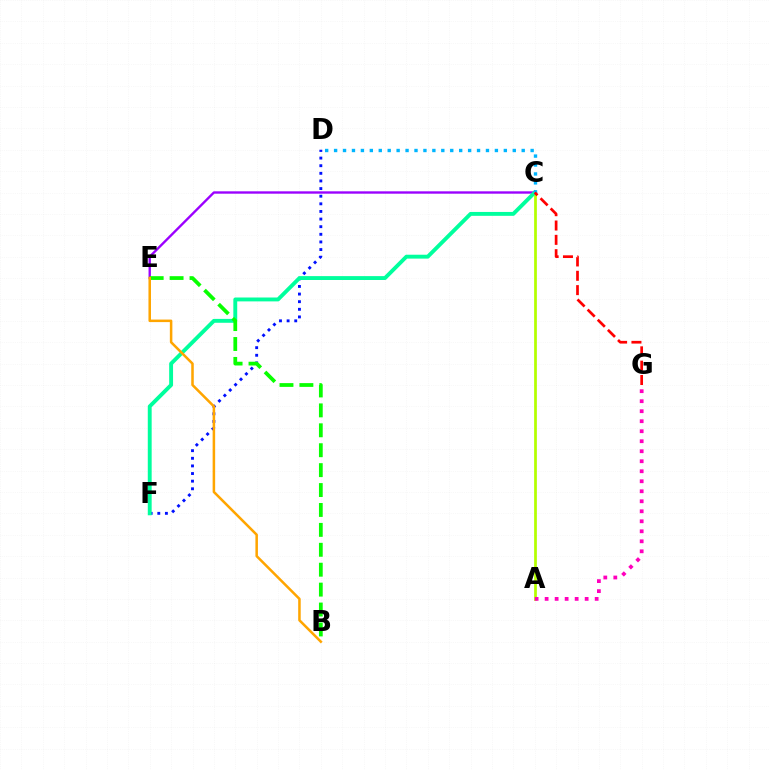{('D', 'F'): [{'color': '#0010ff', 'line_style': 'dotted', 'thickness': 2.07}], ('A', 'C'): [{'color': '#b3ff00', 'line_style': 'solid', 'thickness': 1.97}], ('C', 'E'): [{'color': '#9b00ff', 'line_style': 'solid', 'thickness': 1.71}], ('C', 'F'): [{'color': '#00ff9d', 'line_style': 'solid', 'thickness': 2.8}], ('B', 'E'): [{'color': '#08ff00', 'line_style': 'dashed', 'thickness': 2.71}, {'color': '#ffa500', 'line_style': 'solid', 'thickness': 1.82}], ('C', 'D'): [{'color': '#00b5ff', 'line_style': 'dotted', 'thickness': 2.43}], ('A', 'G'): [{'color': '#ff00bd', 'line_style': 'dotted', 'thickness': 2.72}], ('C', 'G'): [{'color': '#ff0000', 'line_style': 'dashed', 'thickness': 1.95}]}